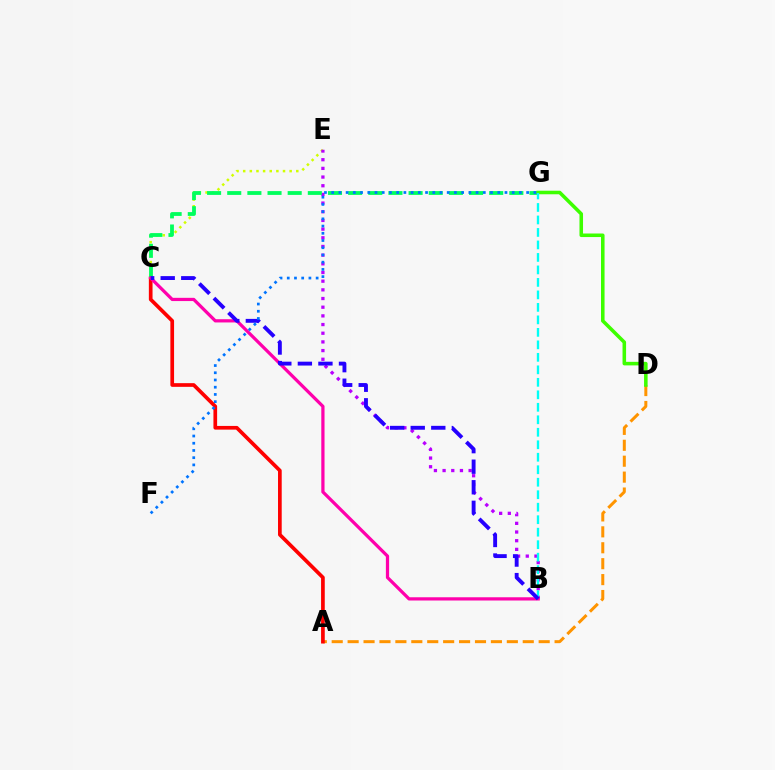{('C', 'E'): [{'color': '#d1ff00', 'line_style': 'dotted', 'thickness': 1.8}], ('B', 'E'): [{'color': '#b900ff', 'line_style': 'dotted', 'thickness': 2.36}], ('A', 'D'): [{'color': '#ff9400', 'line_style': 'dashed', 'thickness': 2.16}], ('A', 'C'): [{'color': '#ff0000', 'line_style': 'solid', 'thickness': 2.66}], ('C', 'G'): [{'color': '#00ff5c', 'line_style': 'dashed', 'thickness': 2.74}], ('D', 'G'): [{'color': '#3dff00', 'line_style': 'solid', 'thickness': 2.56}], ('B', 'G'): [{'color': '#00fff6', 'line_style': 'dashed', 'thickness': 1.7}], ('B', 'C'): [{'color': '#ff00ac', 'line_style': 'solid', 'thickness': 2.33}, {'color': '#2500ff', 'line_style': 'dashed', 'thickness': 2.79}], ('F', 'G'): [{'color': '#0074ff', 'line_style': 'dotted', 'thickness': 1.96}]}